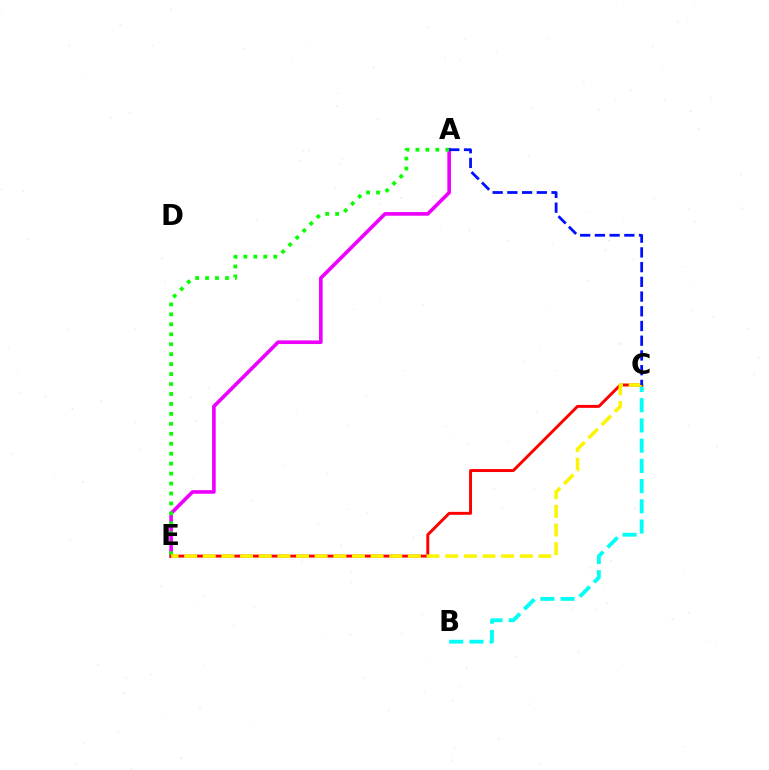{('A', 'E'): [{'color': '#ee00ff', 'line_style': 'solid', 'thickness': 2.61}, {'color': '#08ff00', 'line_style': 'dotted', 'thickness': 2.7}], ('B', 'C'): [{'color': '#00fff6', 'line_style': 'dashed', 'thickness': 2.75}], ('C', 'E'): [{'color': '#ff0000', 'line_style': 'solid', 'thickness': 2.12}, {'color': '#fcf500', 'line_style': 'dashed', 'thickness': 2.53}], ('A', 'C'): [{'color': '#0010ff', 'line_style': 'dashed', 'thickness': 2.0}]}